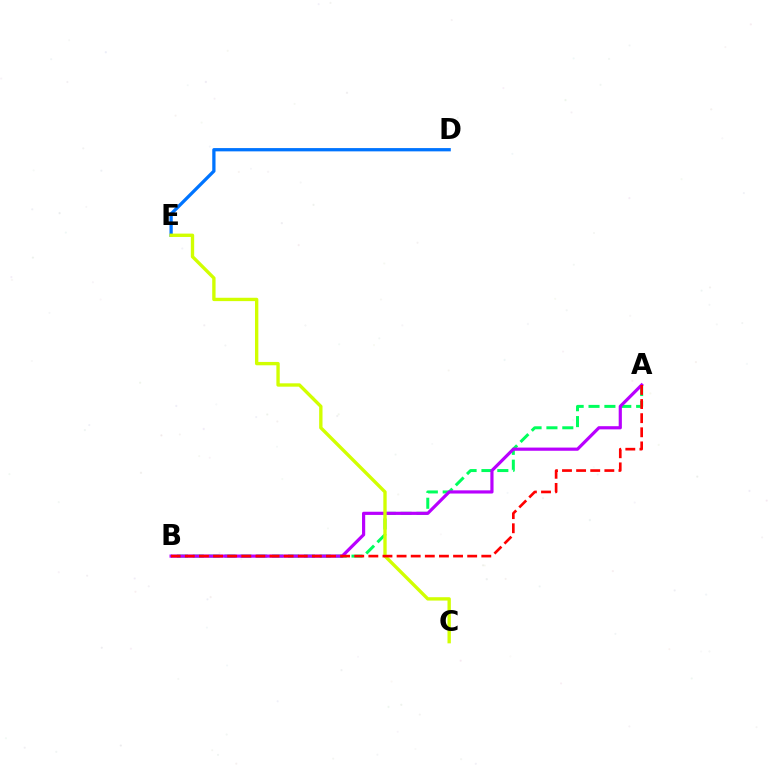{('A', 'B'): [{'color': '#00ff5c', 'line_style': 'dashed', 'thickness': 2.16}, {'color': '#b900ff', 'line_style': 'solid', 'thickness': 2.29}, {'color': '#ff0000', 'line_style': 'dashed', 'thickness': 1.92}], ('D', 'E'): [{'color': '#0074ff', 'line_style': 'solid', 'thickness': 2.36}], ('C', 'E'): [{'color': '#d1ff00', 'line_style': 'solid', 'thickness': 2.42}]}